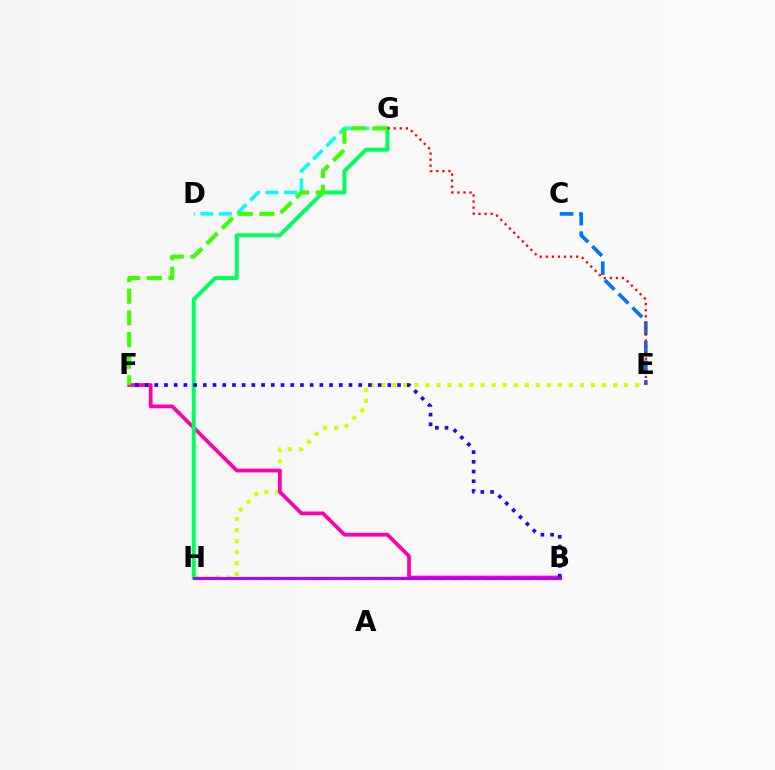{('C', 'E'): [{'color': '#0074ff', 'line_style': 'dashed', 'thickness': 2.65}], ('D', 'G'): [{'color': '#00fff6', 'line_style': 'dashed', 'thickness': 2.51}], ('E', 'H'): [{'color': '#d1ff00', 'line_style': 'dotted', 'thickness': 3.0}], ('B', 'F'): [{'color': '#ff00ac', 'line_style': 'solid', 'thickness': 2.68}, {'color': '#2500ff', 'line_style': 'dotted', 'thickness': 2.64}], ('B', 'H'): [{'color': '#ff9400', 'line_style': 'dashed', 'thickness': 2.32}, {'color': '#b900ff', 'line_style': 'solid', 'thickness': 2.19}], ('G', 'H'): [{'color': '#00ff5c', 'line_style': 'solid', 'thickness': 2.84}], ('F', 'G'): [{'color': '#3dff00', 'line_style': 'dashed', 'thickness': 2.94}], ('E', 'G'): [{'color': '#ff0000', 'line_style': 'dotted', 'thickness': 1.65}]}